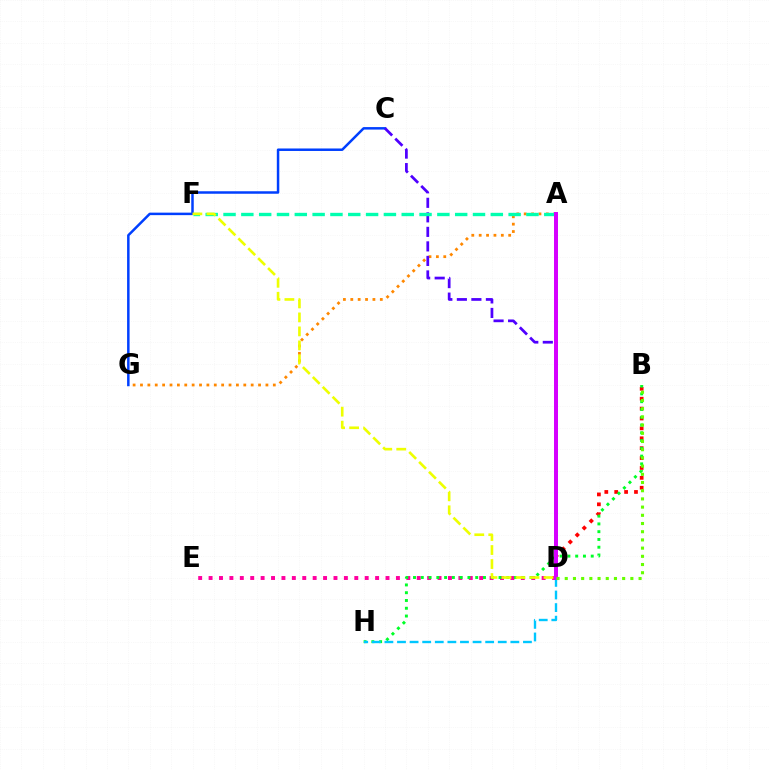{('A', 'G'): [{'color': '#ff8800', 'line_style': 'dotted', 'thickness': 2.0}], ('B', 'D'): [{'color': '#ff0000', 'line_style': 'dotted', 'thickness': 2.69}, {'color': '#66ff00', 'line_style': 'dotted', 'thickness': 2.23}], ('D', 'E'): [{'color': '#ff00a0', 'line_style': 'dotted', 'thickness': 2.83}], ('C', 'G'): [{'color': '#003fff', 'line_style': 'solid', 'thickness': 1.8}], ('C', 'D'): [{'color': '#4f00ff', 'line_style': 'dashed', 'thickness': 1.97}], ('B', 'H'): [{'color': '#00ff27', 'line_style': 'dotted', 'thickness': 2.11}], ('A', 'F'): [{'color': '#00ffaf', 'line_style': 'dashed', 'thickness': 2.42}], ('D', 'H'): [{'color': '#00c7ff', 'line_style': 'dashed', 'thickness': 1.71}], ('A', 'D'): [{'color': '#d600ff', 'line_style': 'solid', 'thickness': 2.87}], ('D', 'F'): [{'color': '#eeff00', 'line_style': 'dashed', 'thickness': 1.9}]}